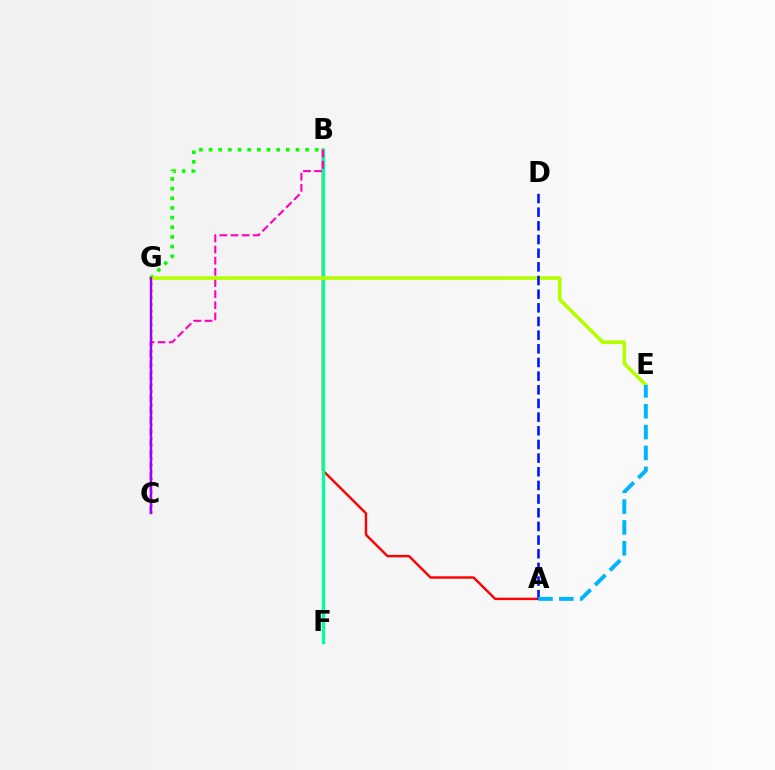{('A', 'B'): [{'color': '#ff0000', 'line_style': 'solid', 'thickness': 1.74}], ('B', 'G'): [{'color': '#08ff00', 'line_style': 'dotted', 'thickness': 2.62}], ('B', 'F'): [{'color': '#00ff9d', 'line_style': 'solid', 'thickness': 2.39}], ('B', 'C'): [{'color': '#ff00bd', 'line_style': 'dashed', 'thickness': 1.51}], ('C', 'G'): [{'color': '#ffa500', 'line_style': 'dotted', 'thickness': 1.82}, {'color': '#9b00ff', 'line_style': 'solid', 'thickness': 1.76}], ('E', 'G'): [{'color': '#b3ff00', 'line_style': 'solid', 'thickness': 2.61}], ('A', 'D'): [{'color': '#0010ff', 'line_style': 'dashed', 'thickness': 1.86}], ('A', 'E'): [{'color': '#00b5ff', 'line_style': 'dashed', 'thickness': 2.83}]}